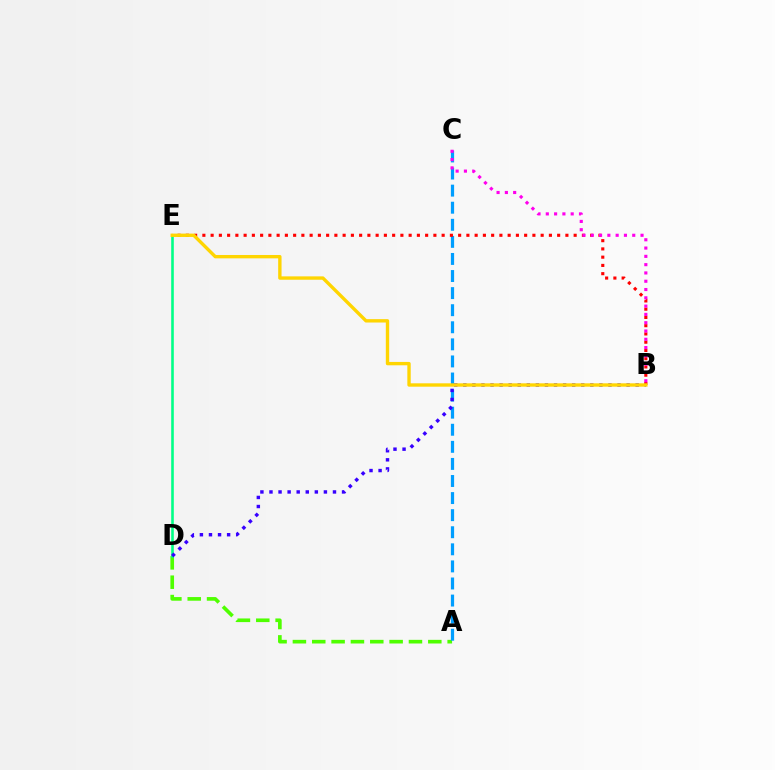{('A', 'D'): [{'color': '#4fff00', 'line_style': 'dashed', 'thickness': 2.63}], ('D', 'E'): [{'color': '#00ff86', 'line_style': 'solid', 'thickness': 1.87}], ('A', 'C'): [{'color': '#009eff', 'line_style': 'dashed', 'thickness': 2.32}], ('B', 'D'): [{'color': '#3700ff', 'line_style': 'dotted', 'thickness': 2.46}], ('B', 'E'): [{'color': '#ff0000', 'line_style': 'dotted', 'thickness': 2.24}, {'color': '#ffd500', 'line_style': 'solid', 'thickness': 2.42}], ('B', 'C'): [{'color': '#ff00ed', 'line_style': 'dotted', 'thickness': 2.25}]}